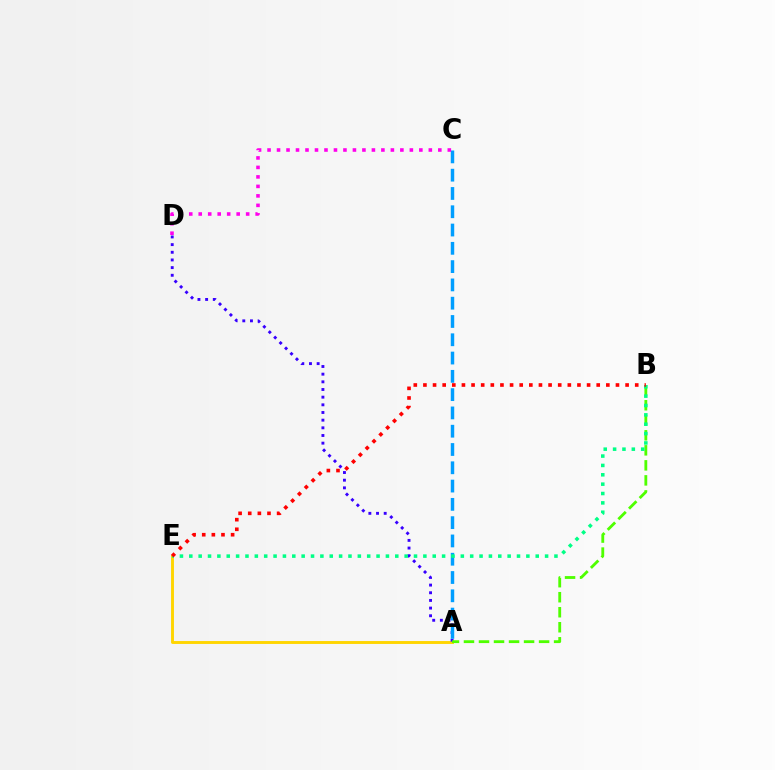{('A', 'E'): [{'color': '#ffd500', 'line_style': 'solid', 'thickness': 2.09}], ('A', 'D'): [{'color': '#3700ff', 'line_style': 'dotted', 'thickness': 2.08}], ('A', 'C'): [{'color': '#009eff', 'line_style': 'dashed', 'thickness': 2.48}], ('A', 'B'): [{'color': '#4fff00', 'line_style': 'dashed', 'thickness': 2.04}], ('C', 'D'): [{'color': '#ff00ed', 'line_style': 'dotted', 'thickness': 2.58}], ('B', 'E'): [{'color': '#00ff86', 'line_style': 'dotted', 'thickness': 2.54}, {'color': '#ff0000', 'line_style': 'dotted', 'thickness': 2.62}]}